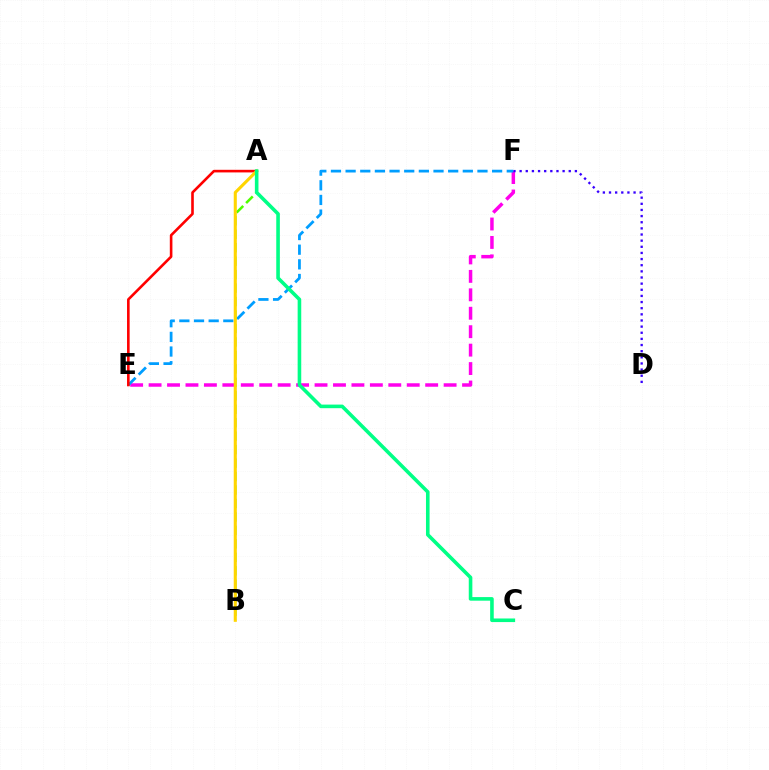{('E', 'F'): [{'color': '#ff00ed', 'line_style': 'dashed', 'thickness': 2.5}, {'color': '#009eff', 'line_style': 'dashed', 'thickness': 1.99}], ('D', 'F'): [{'color': '#3700ff', 'line_style': 'dotted', 'thickness': 1.67}], ('A', 'E'): [{'color': '#ff0000', 'line_style': 'solid', 'thickness': 1.88}], ('A', 'B'): [{'color': '#4fff00', 'line_style': 'dashed', 'thickness': 1.83}, {'color': '#ffd500', 'line_style': 'solid', 'thickness': 2.22}], ('A', 'C'): [{'color': '#00ff86', 'line_style': 'solid', 'thickness': 2.59}]}